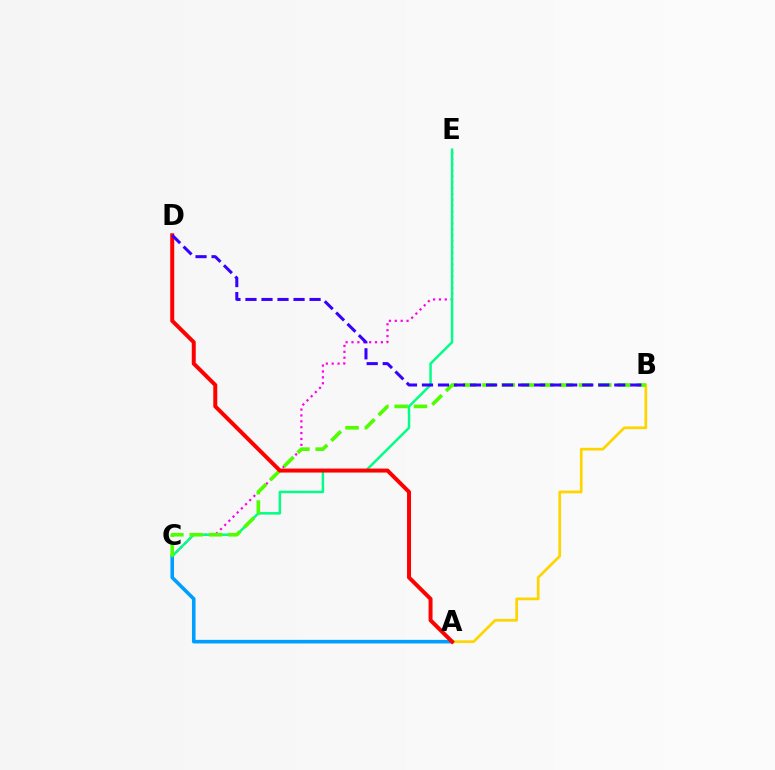{('A', 'C'): [{'color': '#009eff', 'line_style': 'solid', 'thickness': 2.59}], ('A', 'B'): [{'color': '#ffd500', 'line_style': 'solid', 'thickness': 1.96}], ('C', 'E'): [{'color': '#ff00ed', 'line_style': 'dotted', 'thickness': 1.6}, {'color': '#00ff86', 'line_style': 'solid', 'thickness': 1.78}], ('B', 'C'): [{'color': '#4fff00', 'line_style': 'dashed', 'thickness': 2.62}], ('A', 'D'): [{'color': '#ff0000', 'line_style': 'solid', 'thickness': 2.86}], ('B', 'D'): [{'color': '#3700ff', 'line_style': 'dashed', 'thickness': 2.18}]}